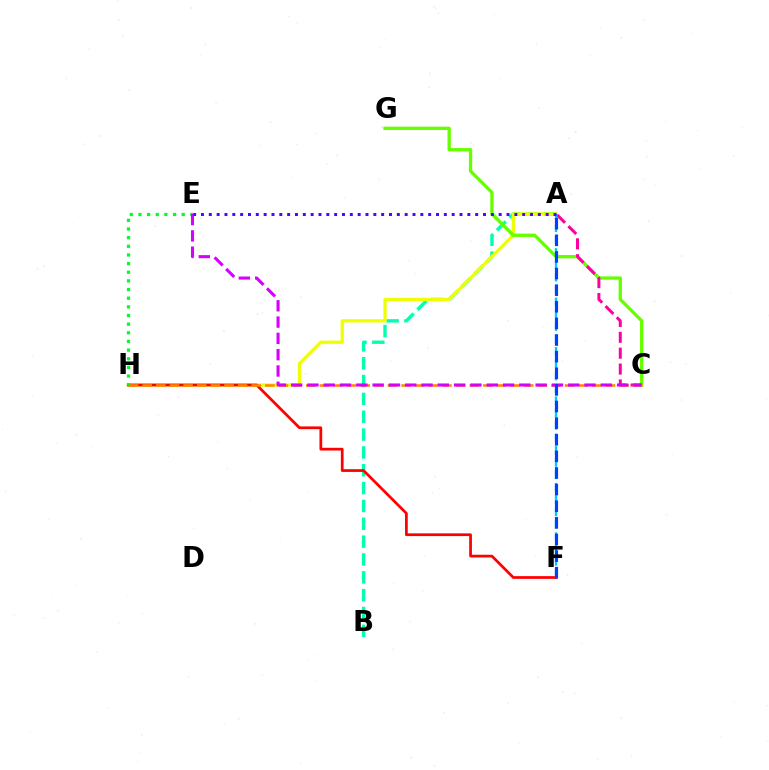{('A', 'B'): [{'color': '#00ffaf', 'line_style': 'dashed', 'thickness': 2.42}], ('A', 'H'): [{'color': '#eeff00', 'line_style': 'solid', 'thickness': 2.32}], ('C', 'G'): [{'color': '#66ff00', 'line_style': 'solid', 'thickness': 2.38}], ('A', 'C'): [{'color': '#ff00a0', 'line_style': 'dashed', 'thickness': 2.16}], ('F', 'H'): [{'color': '#ff0000', 'line_style': 'solid', 'thickness': 1.97}], ('C', 'H'): [{'color': '#ff8800', 'line_style': 'dashed', 'thickness': 1.85}], ('A', 'F'): [{'color': '#00c7ff', 'line_style': 'dashed', 'thickness': 1.68}, {'color': '#003fff', 'line_style': 'dashed', 'thickness': 2.26}], ('E', 'H'): [{'color': '#00ff27', 'line_style': 'dotted', 'thickness': 2.35}], ('C', 'E'): [{'color': '#d600ff', 'line_style': 'dashed', 'thickness': 2.21}], ('A', 'E'): [{'color': '#4f00ff', 'line_style': 'dotted', 'thickness': 2.13}]}